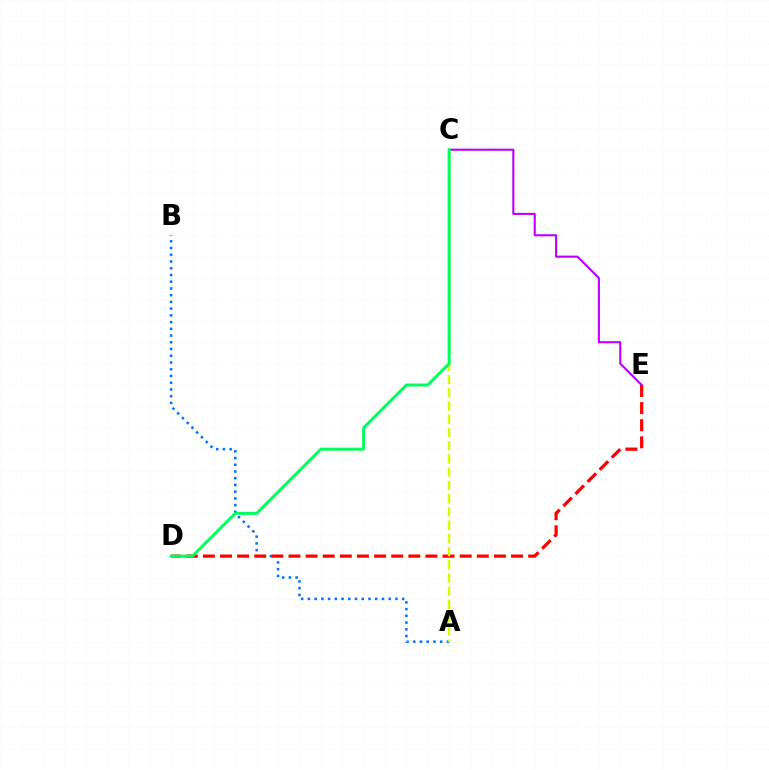{('C', 'E'): [{'color': '#b900ff', 'line_style': 'solid', 'thickness': 1.51}], ('A', 'B'): [{'color': '#0074ff', 'line_style': 'dotted', 'thickness': 1.83}], ('D', 'E'): [{'color': '#ff0000', 'line_style': 'dashed', 'thickness': 2.33}], ('A', 'C'): [{'color': '#d1ff00', 'line_style': 'dashed', 'thickness': 1.8}], ('C', 'D'): [{'color': '#00ff5c', 'line_style': 'solid', 'thickness': 2.13}]}